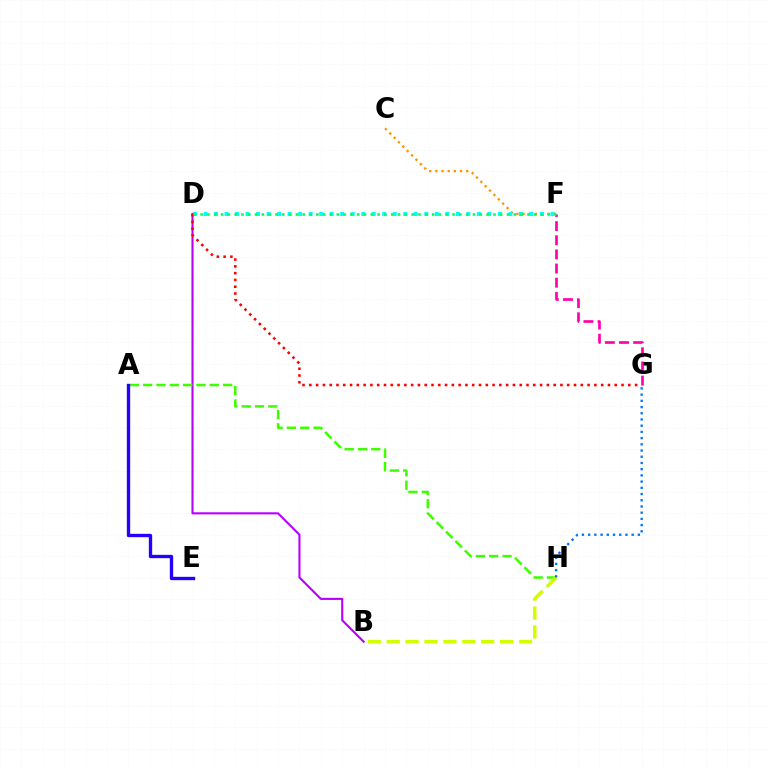{('B', 'D'): [{'color': '#b900ff', 'line_style': 'solid', 'thickness': 1.51}], ('F', 'G'): [{'color': '#ff00ac', 'line_style': 'dashed', 'thickness': 1.92}], ('C', 'F'): [{'color': '#ff9400', 'line_style': 'dotted', 'thickness': 1.68}], ('D', 'F'): [{'color': '#00fff6', 'line_style': 'dotted', 'thickness': 2.86}, {'color': '#00ff5c', 'line_style': 'dotted', 'thickness': 1.85}], ('A', 'H'): [{'color': '#3dff00', 'line_style': 'dashed', 'thickness': 1.81}], ('D', 'G'): [{'color': '#ff0000', 'line_style': 'dotted', 'thickness': 1.84}], ('B', 'H'): [{'color': '#d1ff00', 'line_style': 'dashed', 'thickness': 2.57}], ('G', 'H'): [{'color': '#0074ff', 'line_style': 'dotted', 'thickness': 1.69}], ('A', 'E'): [{'color': '#2500ff', 'line_style': 'solid', 'thickness': 2.41}]}